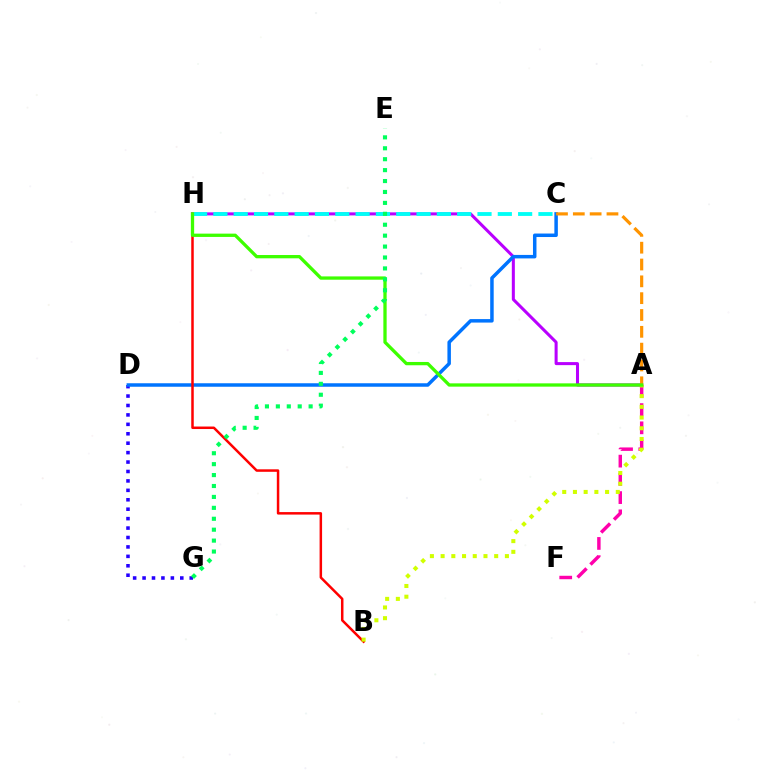{('D', 'G'): [{'color': '#2500ff', 'line_style': 'dotted', 'thickness': 2.56}], ('A', 'H'): [{'color': '#b900ff', 'line_style': 'solid', 'thickness': 2.18}, {'color': '#3dff00', 'line_style': 'solid', 'thickness': 2.37}], ('C', 'D'): [{'color': '#0074ff', 'line_style': 'solid', 'thickness': 2.51}], ('B', 'H'): [{'color': '#ff0000', 'line_style': 'solid', 'thickness': 1.8}], ('C', 'H'): [{'color': '#00fff6', 'line_style': 'dashed', 'thickness': 2.76}], ('A', 'F'): [{'color': '#ff00ac', 'line_style': 'dashed', 'thickness': 2.48}], ('A', 'C'): [{'color': '#ff9400', 'line_style': 'dashed', 'thickness': 2.29}], ('A', 'B'): [{'color': '#d1ff00', 'line_style': 'dotted', 'thickness': 2.91}], ('E', 'G'): [{'color': '#00ff5c', 'line_style': 'dotted', 'thickness': 2.97}]}